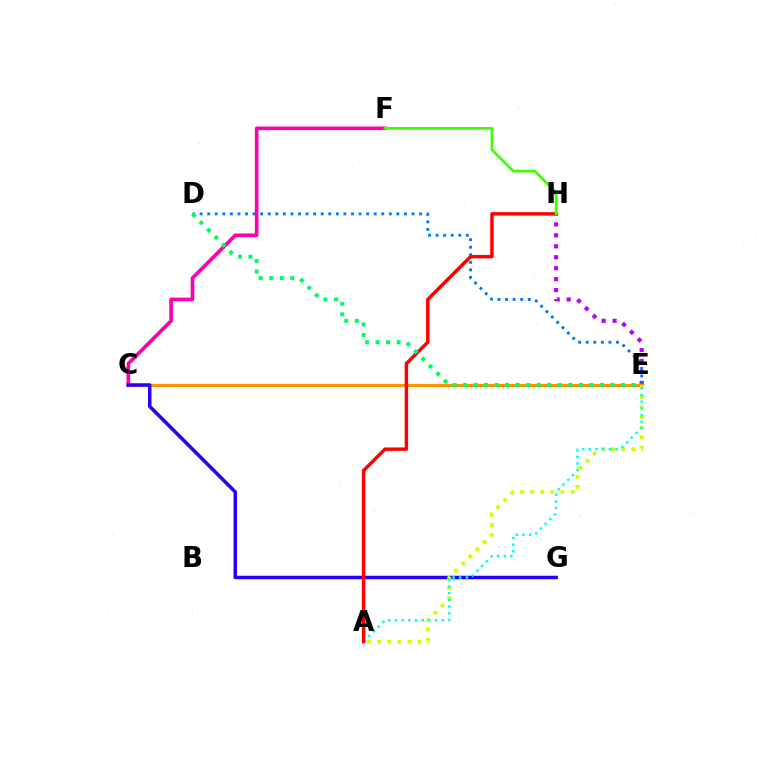{('E', 'H'): [{'color': '#b900ff', 'line_style': 'dotted', 'thickness': 2.98}], ('D', 'E'): [{'color': '#0074ff', 'line_style': 'dotted', 'thickness': 2.06}, {'color': '#00ff5c', 'line_style': 'dotted', 'thickness': 2.86}], ('C', 'E'): [{'color': '#ff9400', 'line_style': 'solid', 'thickness': 2.28}], ('C', 'F'): [{'color': '#ff00ac', 'line_style': 'solid', 'thickness': 2.63}], ('C', 'G'): [{'color': '#2500ff', 'line_style': 'solid', 'thickness': 2.52}], ('A', 'E'): [{'color': '#d1ff00', 'line_style': 'dotted', 'thickness': 2.75}, {'color': '#00fff6', 'line_style': 'dotted', 'thickness': 1.81}], ('A', 'H'): [{'color': '#ff0000', 'line_style': 'solid', 'thickness': 2.48}], ('F', 'H'): [{'color': '#3dff00', 'line_style': 'solid', 'thickness': 1.95}]}